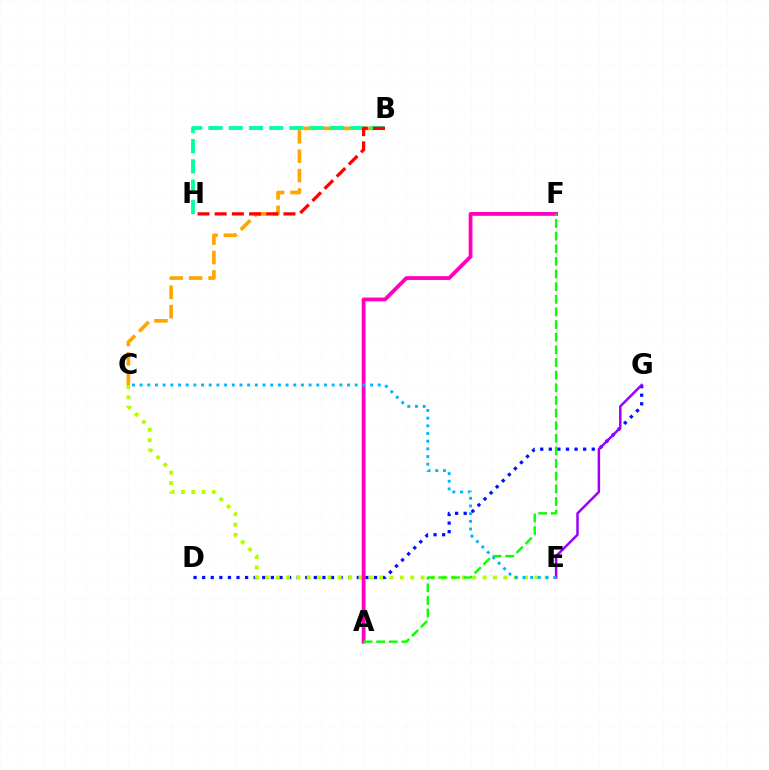{('D', 'G'): [{'color': '#0010ff', 'line_style': 'dotted', 'thickness': 2.33}], ('B', 'C'): [{'color': '#ffa500', 'line_style': 'dashed', 'thickness': 2.63}], ('C', 'E'): [{'color': '#b3ff00', 'line_style': 'dotted', 'thickness': 2.81}, {'color': '#00b5ff', 'line_style': 'dotted', 'thickness': 2.09}], ('E', 'G'): [{'color': '#9b00ff', 'line_style': 'solid', 'thickness': 1.79}], ('A', 'F'): [{'color': '#ff00bd', 'line_style': 'solid', 'thickness': 2.74}, {'color': '#08ff00', 'line_style': 'dashed', 'thickness': 1.72}], ('B', 'H'): [{'color': '#00ff9d', 'line_style': 'dashed', 'thickness': 2.75}, {'color': '#ff0000', 'line_style': 'dashed', 'thickness': 2.34}]}